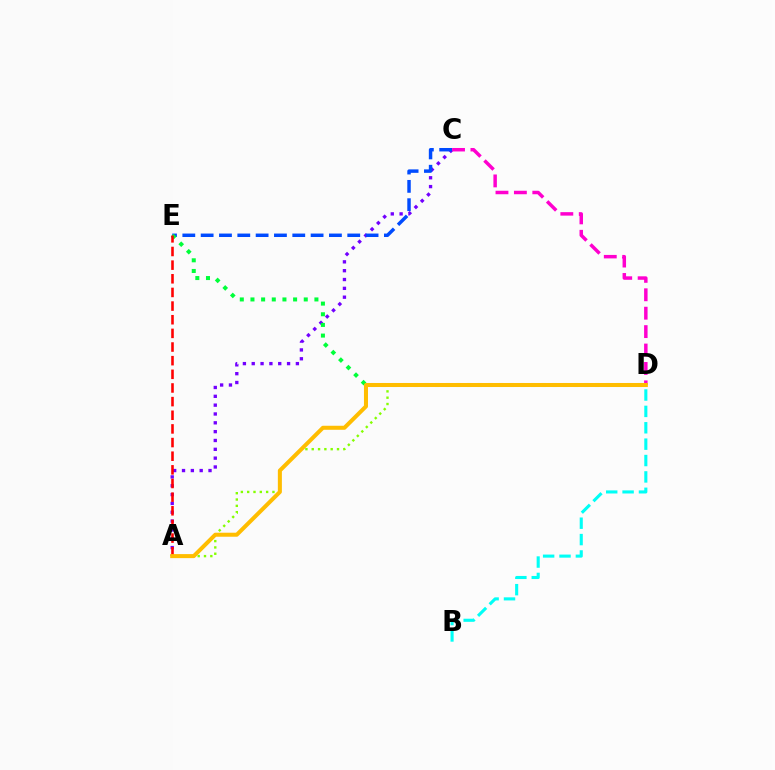{('A', 'C'): [{'color': '#7200ff', 'line_style': 'dotted', 'thickness': 2.4}], ('C', 'E'): [{'color': '#004bff', 'line_style': 'dashed', 'thickness': 2.49}], ('B', 'D'): [{'color': '#00fff6', 'line_style': 'dashed', 'thickness': 2.23}], ('D', 'E'): [{'color': '#00ff39', 'line_style': 'dotted', 'thickness': 2.9}], ('A', 'D'): [{'color': '#84ff00', 'line_style': 'dotted', 'thickness': 1.72}, {'color': '#ffbd00', 'line_style': 'solid', 'thickness': 2.9}], ('C', 'D'): [{'color': '#ff00cf', 'line_style': 'dashed', 'thickness': 2.5}], ('A', 'E'): [{'color': '#ff0000', 'line_style': 'dashed', 'thickness': 1.85}]}